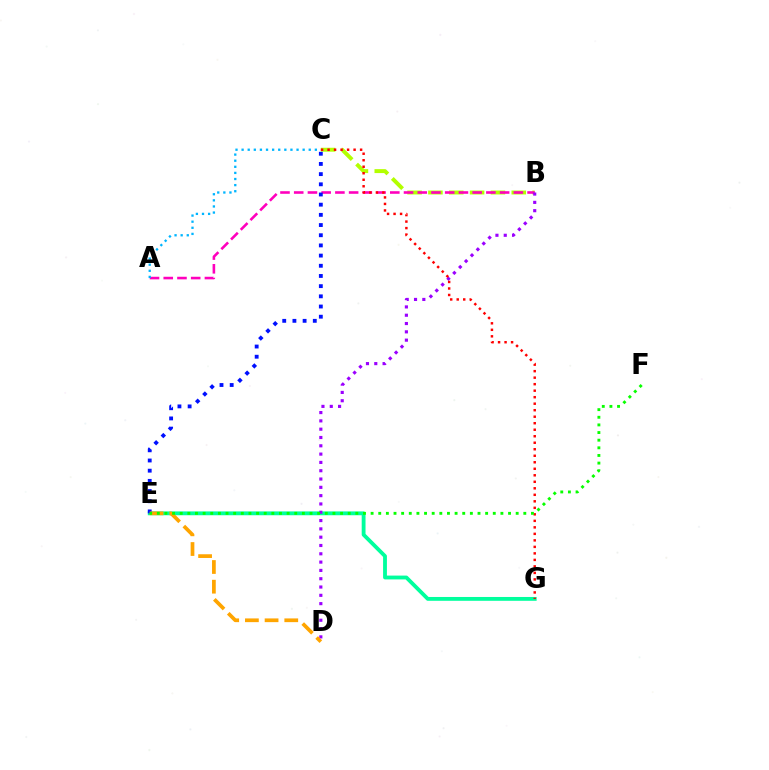{('B', 'C'): [{'color': '#b3ff00', 'line_style': 'dashed', 'thickness': 2.83}], ('A', 'B'): [{'color': '#ff00bd', 'line_style': 'dashed', 'thickness': 1.86}], ('E', 'G'): [{'color': '#00ff9d', 'line_style': 'solid', 'thickness': 2.76}], ('B', 'D'): [{'color': '#9b00ff', 'line_style': 'dotted', 'thickness': 2.26}], ('C', 'E'): [{'color': '#0010ff', 'line_style': 'dotted', 'thickness': 2.77}], ('D', 'E'): [{'color': '#ffa500', 'line_style': 'dashed', 'thickness': 2.67}], ('C', 'G'): [{'color': '#ff0000', 'line_style': 'dotted', 'thickness': 1.77}], ('A', 'C'): [{'color': '#00b5ff', 'line_style': 'dotted', 'thickness': 1.66}], ('E', 'F'): [{'color': '#08ff00', 'line_style': 'dotted', 'thickness': 2.07}]}